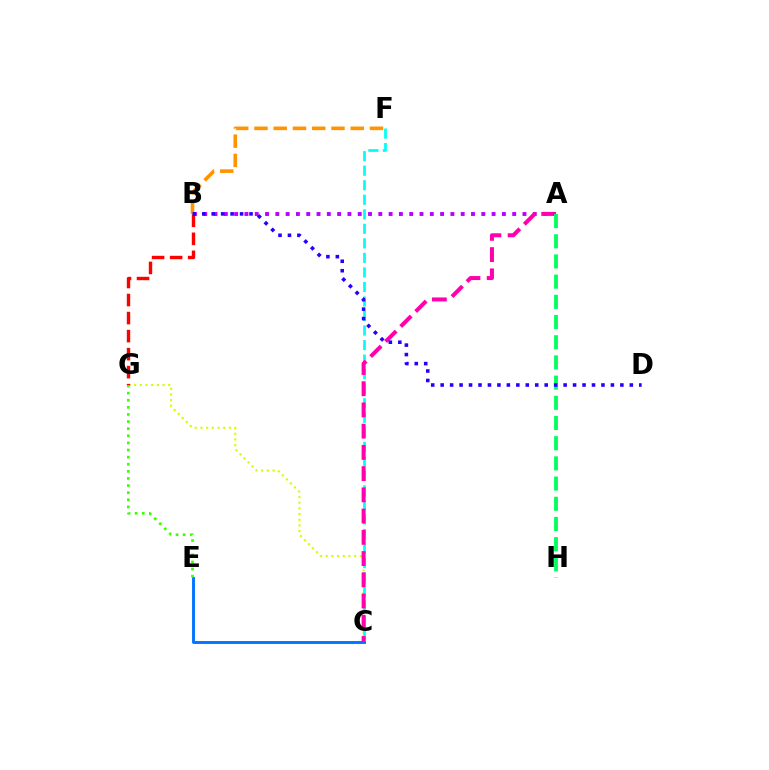{('B', 'F'): [{'color': '#ff9400', 'line_style': 'dashed', 'thickness': 2.62}], ('A', 'B'): [{'color': '#b900ff', 'line_style': 'dotted', 'thickness': 2.8}], ('C', 'G'): [{'color': '#d1ff00', 'line_style': 'dotted', 'thickness': 1.54}], ('B', 'G'): [{'color': '#ff0000', 'line_style': 'dashed', 'thickness': 2.45}], ('C', 'F'): [{'color': '#00fff6', 'line_style': 'dashed', 'thickness': 1.97}], ('C', 'E'): [{'color': '#0074ff', 'line_style': 'solid', 'thickness': 2.08}], ('E', 'G'): [{'color': '#3dff00', 'line_style': 'dotted', 'thickness': 1.93}], ('A', 'C'): [{'color': '#ff00ac', 'line_style': 'dashed', 'thickness': 2.88}], ('A', 'H'): [{'color': '#00ff5c', 'line_style': 'dashed', 'thickness': 2.74}], ('B', 'D'): [{'color': '#2500ff', 'line_style': 'dotted', 'thickness': 2.57}]}